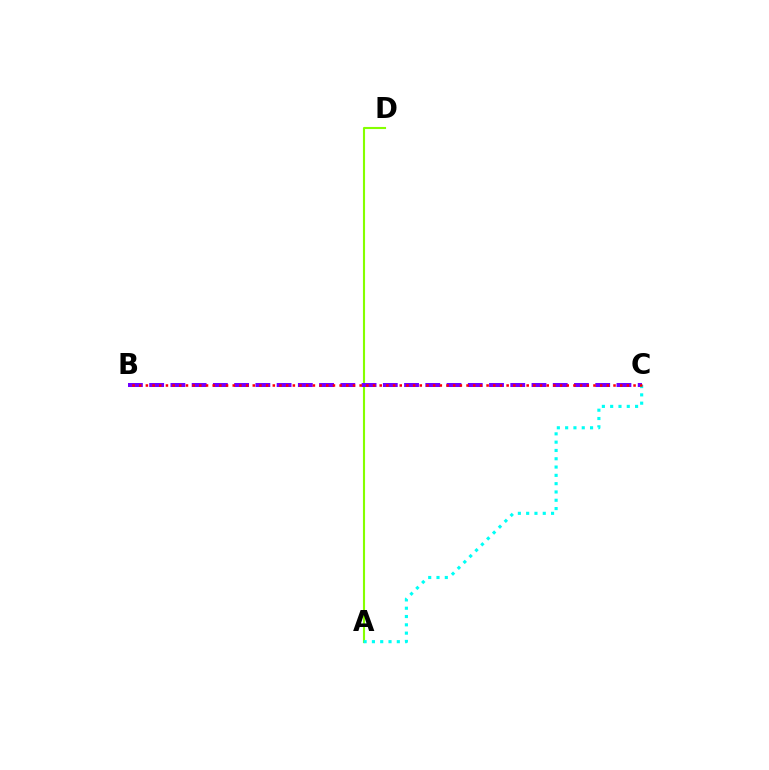{('A', 'D'): [{'color': '#84ff00', 'line_style': 'solid', 'thickness': 1.52}], ('B', 'C'): [{'color': '#7200ff', 'line_style': 'dashed', 'thickness': 2.89}, {'color': '#ff0000', 'line_style': 'dotted', 'thickness': 1.82}], ('A', 'C'): [{'color': '#00fff6', 'line_style': 'dotted', 'thickness': 2.26}]}